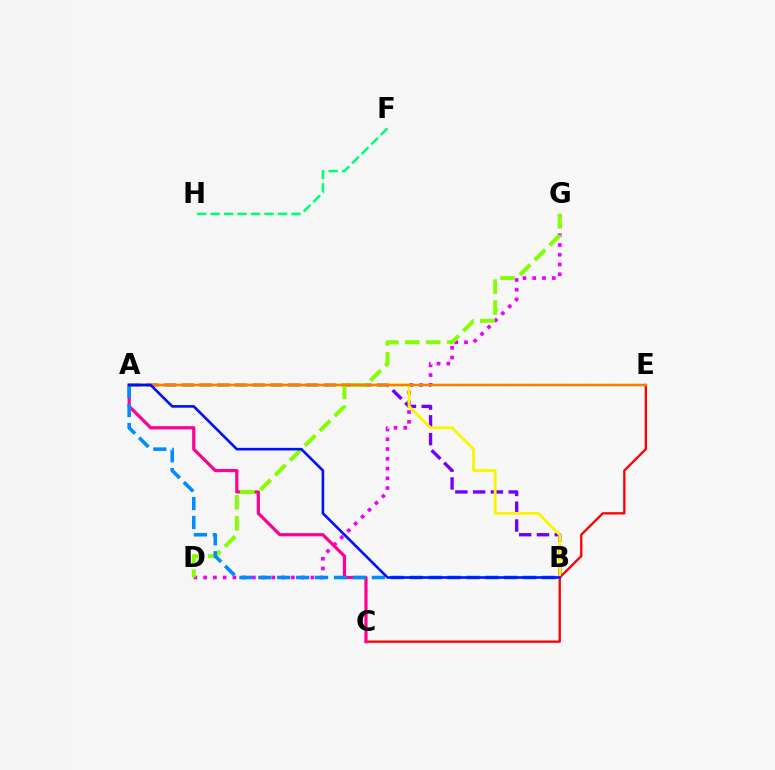{('D', 'G'): [{'color': '#ee00ff', 'line_style': 'dotted', 'thickness': 2.65}, {'color': '#84ff00', 'line_style': 'dashed', 'thickness': 2.85}], ('A', 'B'): [{'color': '#7200ff', 'line_style': 'dashed', 'thickness': 2.41}, {'color': '#fcf500', 'line_style': 'solid', 'thickness': 2.06}, {'color': '#008cff', 'line_style': 'dashed', 'thickness': 2.57}, {'color': '#0010ff', 'line_style': 'solid', 'thickness': 1.89}], ('C', 'E'): [{'color': '#ff0000', 'line_style': 'solid', 'thickness': 1.67}], ('F', 'H'): [{'color': '#00ff74', 'line_style': 'dashed', 'thickness': 1.83}], ('A', 'C'): [{'color': '#ff0094', 'line_style': 'solid', 'thickness': 2.3}], ('A', 'E'): [{'color': '#00fff6', 'line_style': 'dotted', 'thickness': 1.65}, {'color': '#08ff00', 'line_style': 'solid', 'thickness': 1.62}, {'color': '#ff7c00', 'line_style': 'solid', 'thickness': 1.67}]}